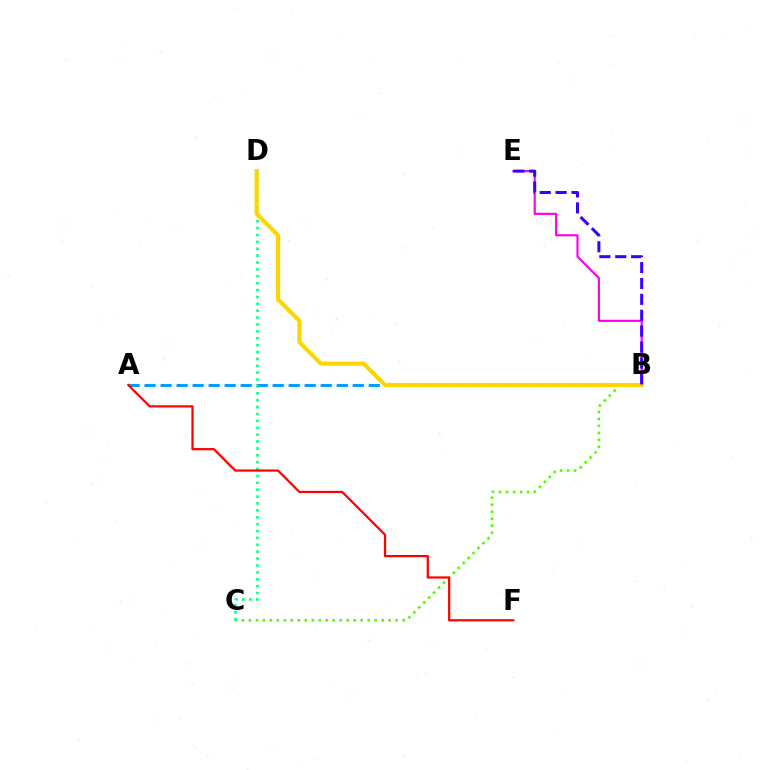{('A', 'B'): [{'color': '#009eff', 'line_style': 'dashed', 'thickness': 2.18}], ('B', 'E'): [{'color': '#ff00ed', 'line_style': 'solid', 'thickness': 1.56}, {'color': '#3700ff', 'line_style': 'dashed', 'thickness': 2.16}], ('B', 'C'): [{'color': '#4fff00', 'line_style': 'dotted', 'thickness': 1.9}], ('C', 'D'): [{'color': '#00ff86', 'line_style': 'dotted', 'thickness': 1.87}], ('A', 'F'): [{'color': '#ff0000', 'line_style': 'solid', 'thickness': 1.6}], ('B', 'D'): [{'color': '#ffd500', 'line_style': 'solid', 'thickness': 2.98}]}